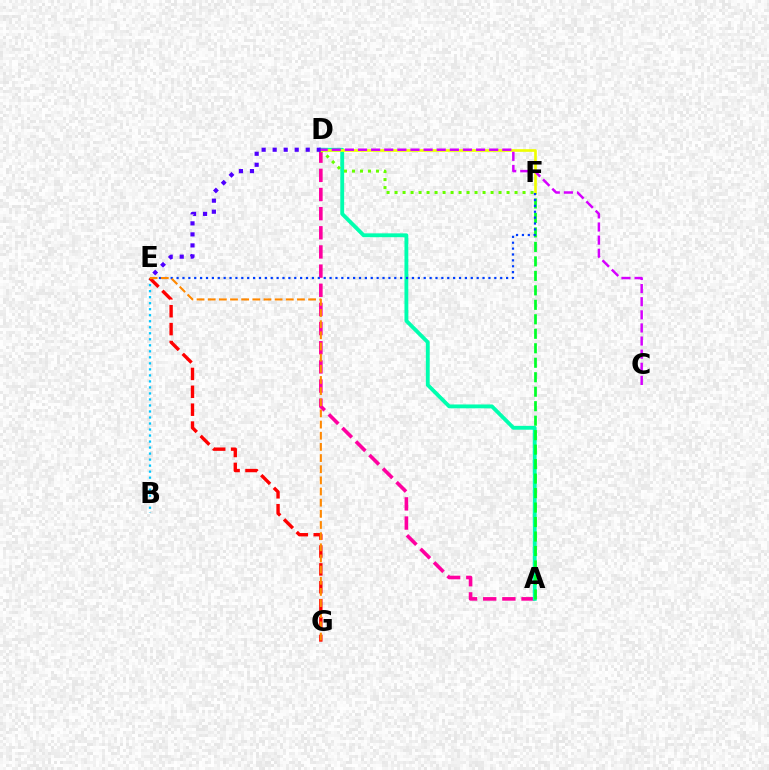{('A', 'D'): [{'color': '#ff00a0', 'line_style': 'dashed', 'thickness': 2.6}, {'color': '#00ffaf', 'line_style': 'solid', 'thickness': 2.77}], ('D', 'F'): [{'color': '#66ff00', 'line_style': 'dotted', 'thickness': 2.17}, {'color': '#eeff00', 'line_style': 'solid', 'thickness': 1.91}], ('A', 'F'): [{'color': '#00ff27', 'line_style': 'dashed', 'thickness': 1.97}], ('D', 'E'): [{'color': '#4f00ff', 'line_style': 'dotted', 'thickness': 2.99}], ('B', 'E'): [{'color': '#00c7ff', 'line_style': 'dotted', 'thickness': 1.63}], ('E', 'G'): [{'color': '#ff0000', 'line_style': 'dashed', 'thickness': 2.43}, {'color': '#ff8800', 'line_style': 'dashed', 'thickness': 1.52}], ('E', 'F'): [{'color': '#003fff', 'line_style': 'dotted', 'thickness': 1.6}], ('C', 'D'): [{'color': '#d600ff', 'line_style': 'dashed', 'thickness': 1.78}]}